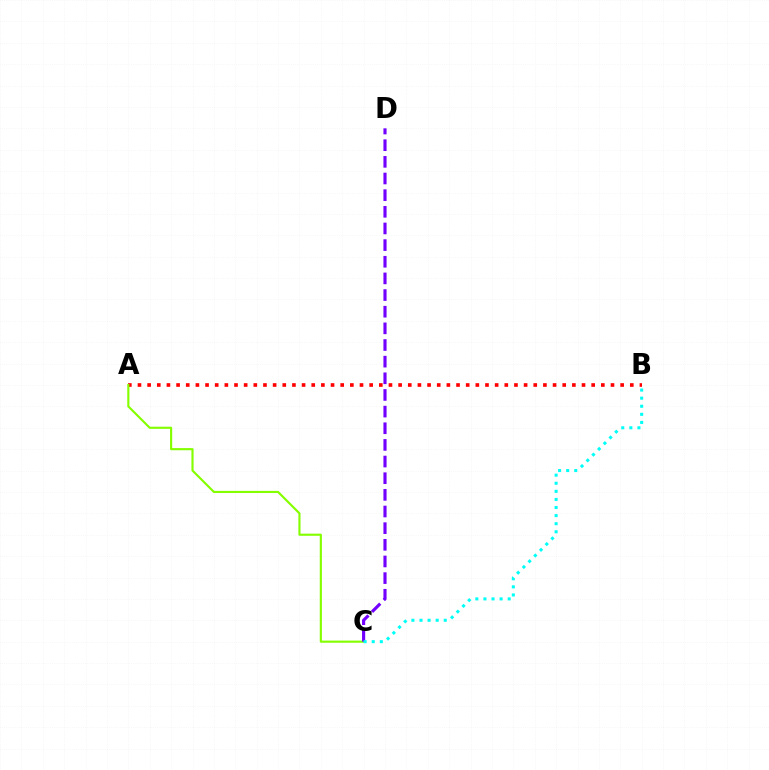{('A', 'B'): [{'color': '#ff0000', 'line_style': 'dotted', 'thickness': 2.62}], ('A', 'C'): [{'color': '#84ff00', 'line_style': 'solid', 'thickness': 1.54}], ('C', 'D'): [{'color': '#7200ff', 'line_style': 'dashed', 'thickness': 2.26}], ('B', 'C'): [{'color': '#00fff6', 'line_style': 'dotted', 'thickness': 2.2}]}